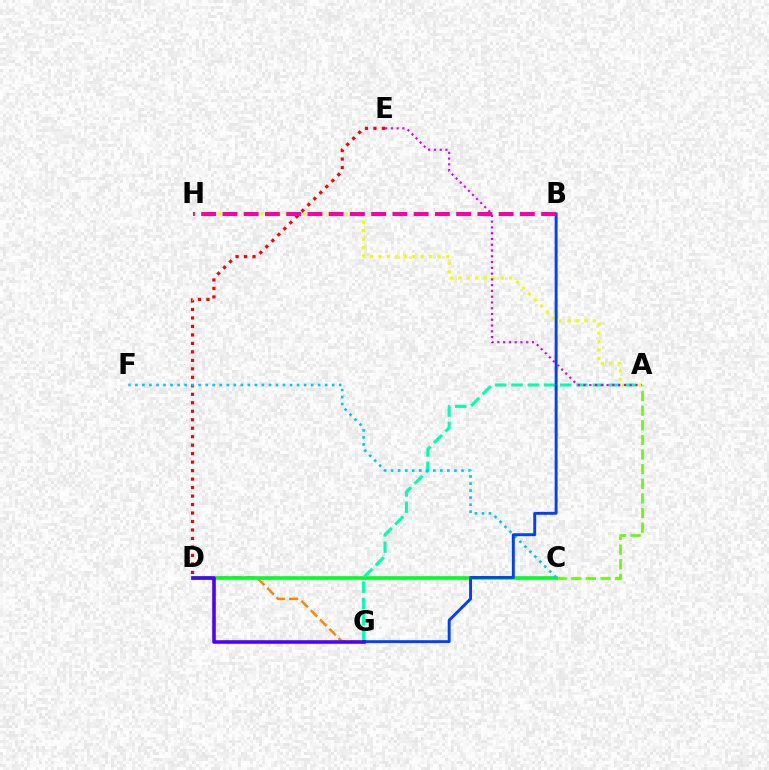{('A', 'C'): [{'color': '#66ff00', 'line_style': 'dashed', 'thickness': 1.99}], ('D', 'G'): [{'color': '#ff8800', 'line_style': 'dashed', 'thickness': 1.79}, {'color': '#4f00ff', 'line_style': 'solid', 'thickness': 2.58}], ('D', 'E'): [{'color': '#ff0000', 'line_style': 'dotted', 'thickness': 2.3}], ('A', 'H'): [{'color': '#eeff00', 'line_style': 'dotted', 'thickness': 2.3}], ('C', 'D'): [{'color': '#00ff27', 'line_style': 'solid', 'thickness': 2.62}], ('A', 'G'): [{'color': '#00ffaf', 'line_style': 'dashed', 'thickness': 2.21}], ('C', 'F'): [{'color': '#00c7ff', 'line_style': 'dotted', 'thickness': 1.91}], ('B', 'G'): [{'color': '#003fff', 'line_style': 'solid', 'thickness': 2.1}], ('B', 'H'): [{'color': '#ff00a0', 'line_style': 'dashed', 'thickness': 2.89}], ('A', 'E'): [{'color': '#d600ff', 'line_style': 'dotted', 'thickness': 1.57}]}